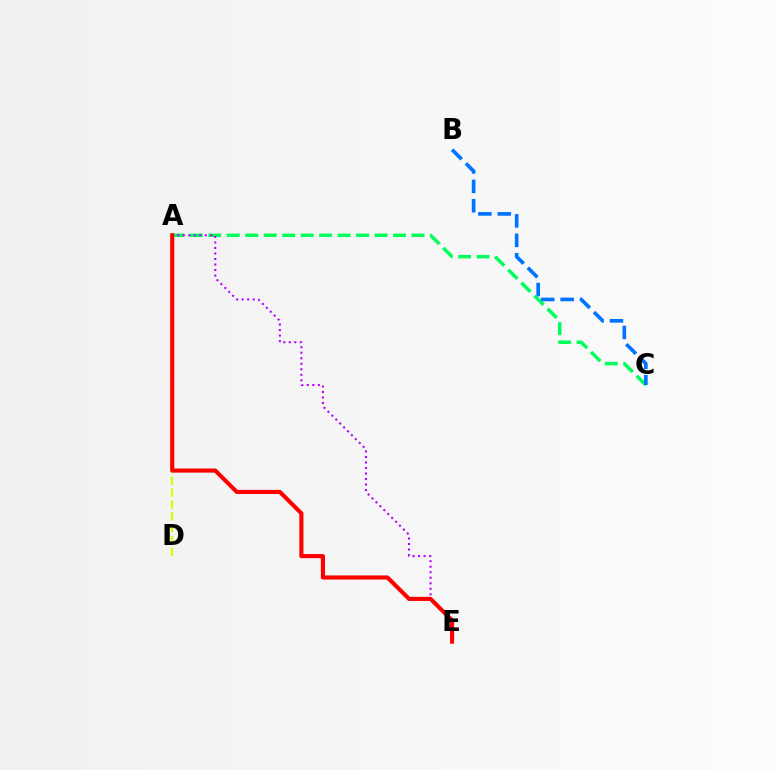{('A', 'C'): [{'color': '#00ff5c', 'line_style': 'dashed', 'thickness': 2.51}], ('A', 'E'): [{'color': '#b900ff', 'line_style': 'dotted', 'thickness': 1.5}, {'color': '#ff0000', 'line_style': 'solid', 'thickness': 2.96}], ('B', 'C'): [{'color': '#0074ff', 'line_style': 'dashed', 'thickness': 2.64}], ('A', 'D'): [{'color': '#d1ff00', 'line_style': 'dashed', 'thickness': 1.61}]}